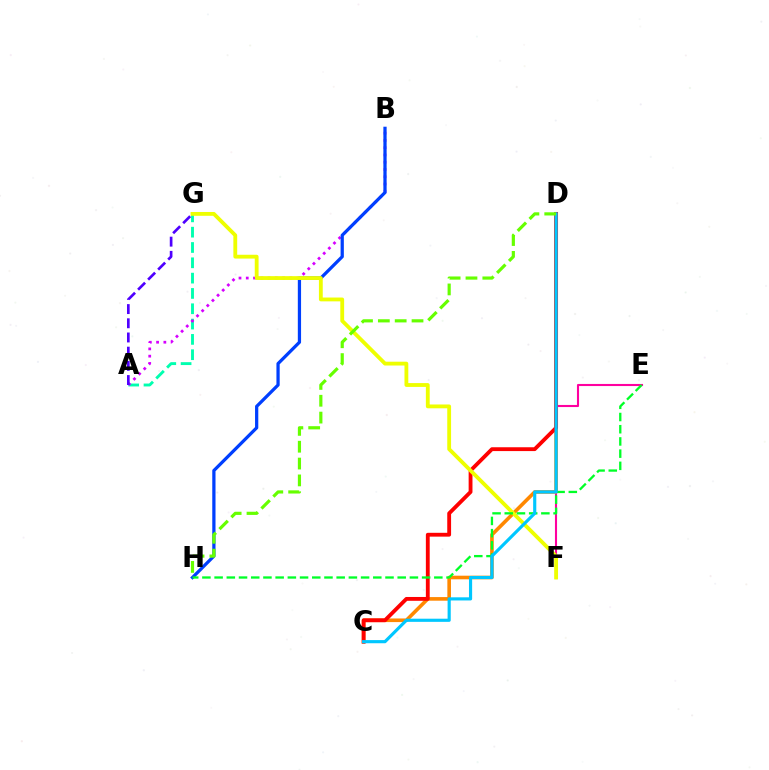{('A', 'G'): [{'color': '#00ffaf', 'line_style': 'dashed', 'thickness': 2.08}, {'color': '#4f00ff', 'line_style': 'dashed', 'thickness': 1.93}], ('A', 'B'): [{'color': '#d600ff', 'line_style': 'dotted', 'thickness': 1.97}], ('E', 'F'): [{'color': '#ff00a0', 'line_style': 'solid', 'thickness': 1.52}], ('B', 'H'): [{'color': '#003fff', 'line_style': 'solid', 'thickness': 2.34}], ('C', 'D'): [{'color': '#ff8800', 'line_style': 'solid', 'thickness': 2.6}, {'color': '#ff0000', 'line_style': 'solid', 'thickness': 2.76}, {'color': '#00c7ff', 'line_style': 'solid', 'thickness': 2.27}], ('F', 'G'): [{'color': '#eeff00', 'line_style': 'solid', 'thickness': 2.75}], ('E', 'H'): [{'color': '#00ff27', 'line_style': 'dashed', 'thickness': 1.66}], ('D', 'H'): [{'color': '#66ff00', 'line_style': 'dashed', 'thickness': 2.29}]}